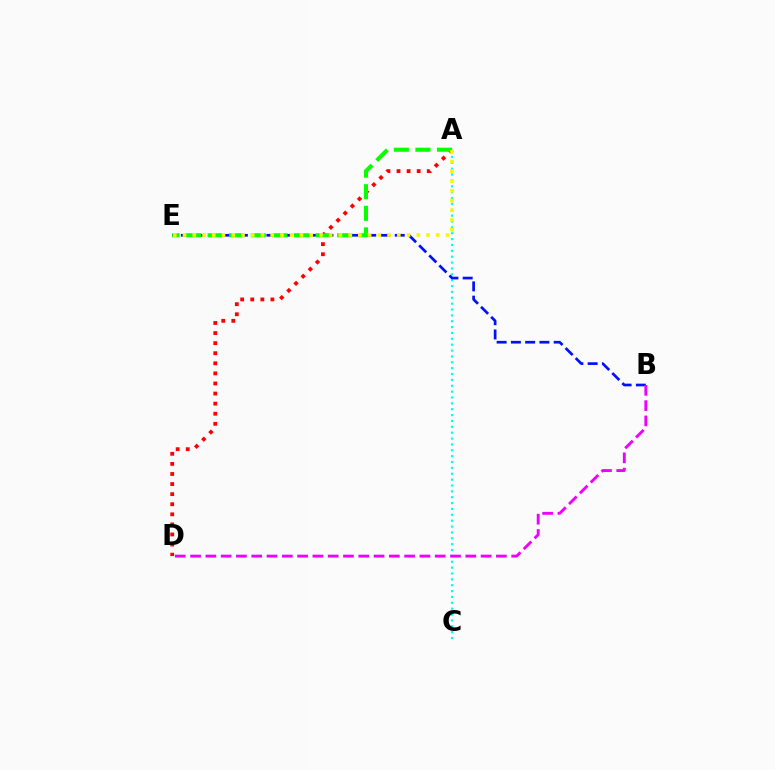{('A', 'D'): [{'color': '#ff0000', 'line_style': 'dotted', 'thickness': 2.74}], ('A', 'C'): [{'color': '#00fff6', 'line_style': 'dotted', 'thickness': 1.59}], ('B', 'E'): [{'color': '#0010ff', 'line_style': 'dashed', 'thickness': 1.94}], ('A', 'E'): [{'color': '#08ff00', 'line_style': 'dashed', 'thickness': 2.93}, {'color': '#fcf500', 'line_style': 'dotted', 'thickness': 2.65}], ('B', 'D'): [{'color': '#ee00ff', 'line_style': 'dashed', 'thickness': 2.08}]}